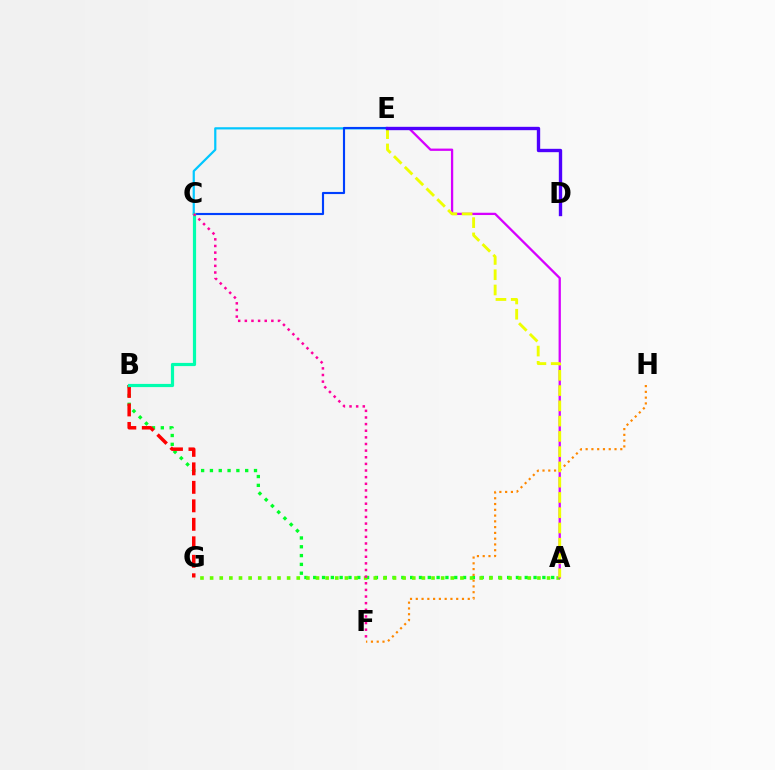{('A', 'B'): [{'color': '#00ff27', 'line_style': 'dotted', 'thickness': 2.39}], ('F', 'H'): [{'color': '#ff8800', 'line_style': 'dotted', 'thickness': 1.57}], ('A', 'G'): [{'color': '#66ff00', 'line_style': 'dotted', 'thickness': 2.62}], ('A', 'E'): [{'color': '#d600ff', 'line_style': 'solid', 'thickness': 1.65}, {'color': '#eeff00', 'line_style': 'dashed', 'thickness': 2.07}], ('C', 'E'): [{'color': '#00c7ff', 'line_style': 'solid', 'thickness': 1.59}, {'color': '#003fff', 'line_style': 'solid', 'thickness': 1.54}], ('B', 'G'): [{'color': '#ff0000', 'line_style': 'dashed', 'thickness': 2.51}], ('D', 'E'): [{'color': '#4f00ff', 'line_style': 'solid', 'thickness': 2.42}], ('B', 'C'): [{'color': '#00ffaf', 'line_style': 'solid', 'thickness': 2.3}], ('C', 'F'): [{'color': '#ff00a0', 'line_style': 'dotted', 'thickness': 1.8}]}